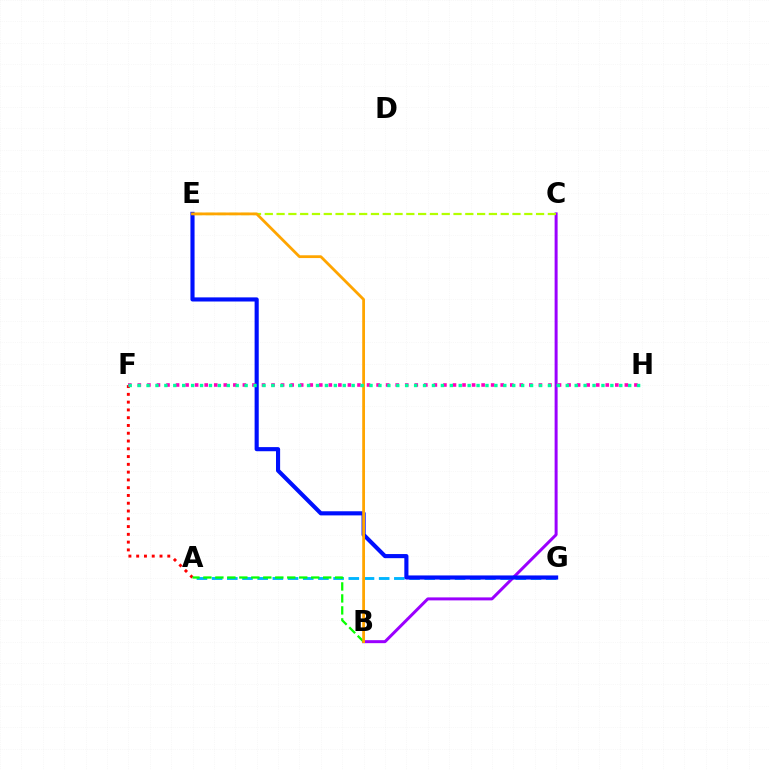{('B', 'C'): [{'color': '#9b00ff', 'line_style': 'solid', 'thickness': 2.15}], ('A', 'G'): [{'color': '#00b5ff', 'line_style': 'dashed', 'thickness': 2.06}], ('E', 'G'): [{'color': '#0010ff', 'line_style': 'solid', 'thickness': 2.97}], ('A', 'F'): [{'color': '#ff0000', 'line_style': 'dotted', 'thickness': 2.11}], ('C', 'E'): [{'color': '#b3ff00', 'line_style': 'dashed', 'thickness': 1.6}], ('F', 'H'): [{'color': '#ff00bd', 'line_style': 'dotted', 'thickness': 2.59}, {'color': '#00ff9d', 'line_style': 'dotted', 'thickness': 2.42}], ('A', 'B'): [{'color': '#08ff00', 'line_style': 'dashed', 'thickness': 1.63}], ('B', 'E'): [{'color': '#ffa500', 'line_style': 'solid', 'thickness': 2.0}]}